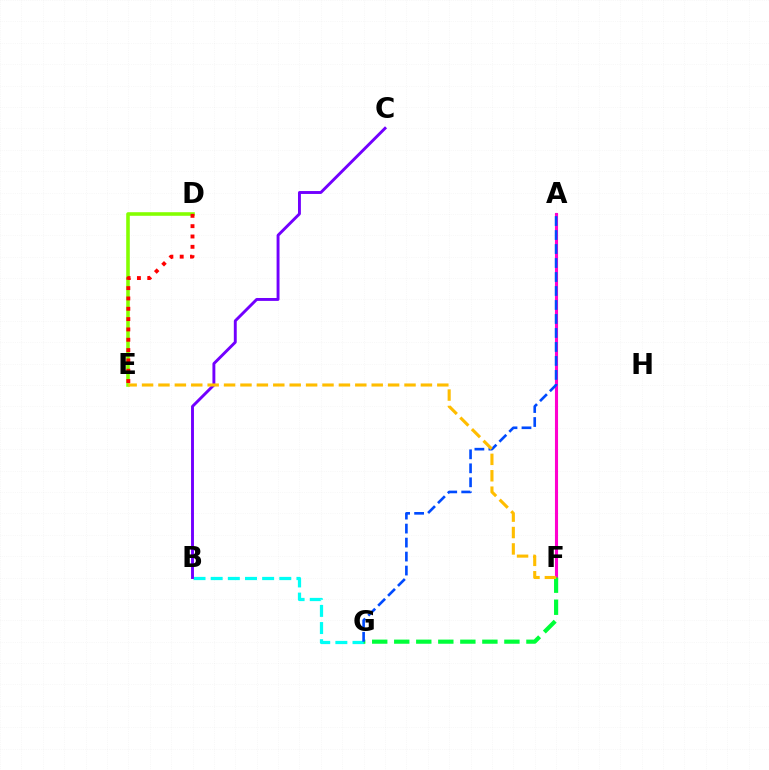{('B', 'G'): [{'color': '#00fff6', 'line_style': 'dashed', 'thickness': 2.33}], ('A', 'F'): [{'color': '#ff00cf', 'line_style': 'solid', 'thickness': 2.23}], ('F', 'G'): [{'color': '#00ff39', 'line_style': 'dashed', 'thickness': 2.99}], ('A', 'G'): [{'color': '#004bff', 'line_style': 'dashed', 'thickness': 1.9}], ('D', 'E'): [{'color': '#84ff00', 'line_style': 'solid', 'thickness': 2.58}, {'color': '#ff0000', 'line_style': 'dotted', 'thickness': 2.81}], ('B', 'C'): [{'color': '#7200ff', 'line_style': 'solid', 'thickness': 2.09}], ('E', 'F'): [{'color': '#ffbd00', 'line_style': 'dashed', 'thickness': 2.23}]}